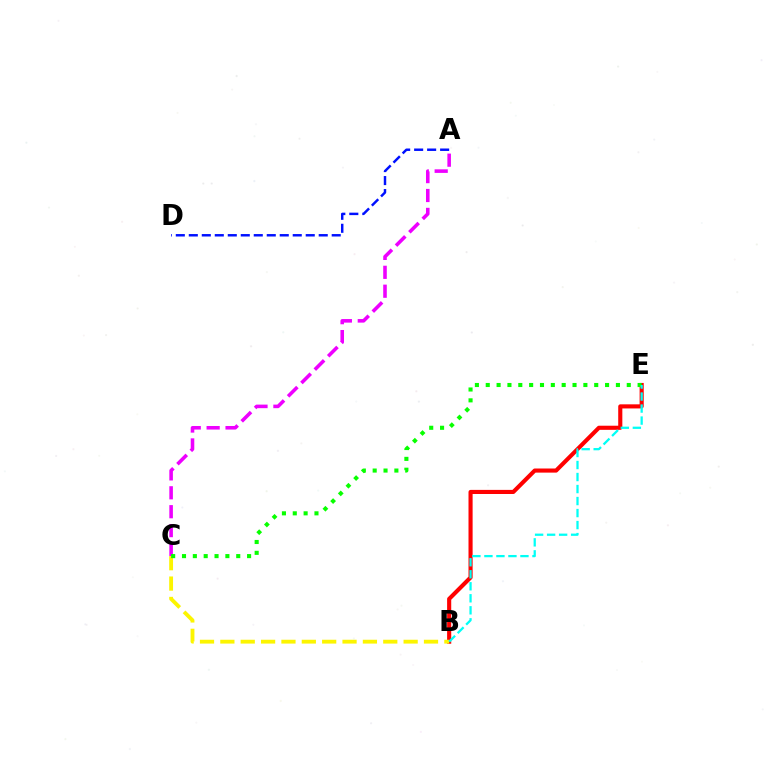{('A', 'C'): [{'color': '#ee00ff', 'line_style': 'dashed', 'thickness': 2.57}], ('B', 'E'): [{'color': '#ff0000', 'line_style': 'solid', 'thickness': 2.96}, {'color': '#00fff6', 'line_style': 'dashed', 'thickness': 1.63}], ('B', 'C'): [{'color': '#fcf500', 'line_style': 'dashed', 'thickness': 2.77}], ('A', 'D'): [{'color': '#0010ff', 'line_style': 'dashed', 'thickness': 1.77}], ('C', 'E'): [{'color': '#08ff00', 'line_style': 'dotted', 'thickness': 2.95}]}